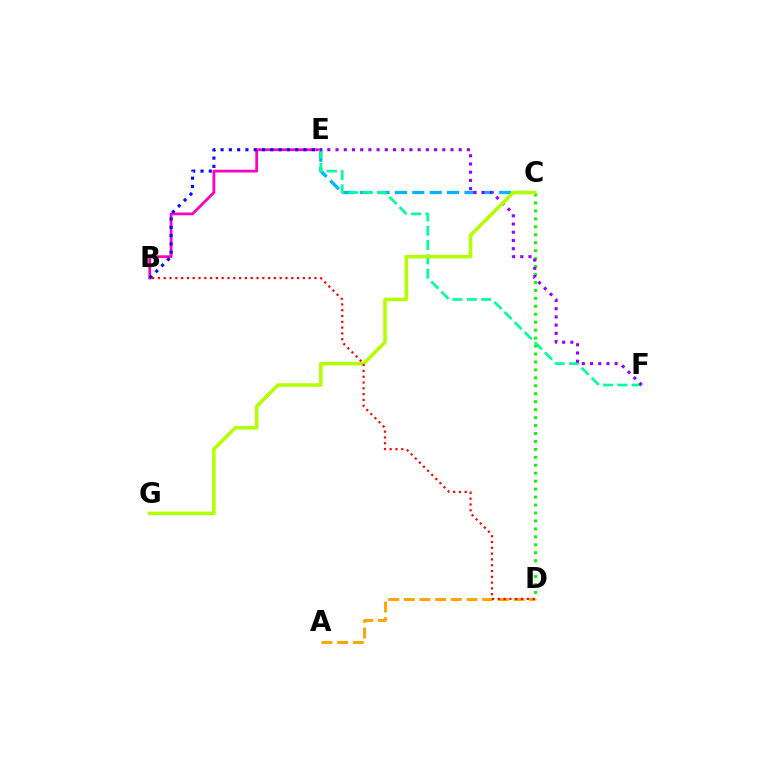{('B', 'E'): [{'color': '#ff00bd', 'line_style': 'solid', 'thickness': 2.0}, {'color': '#0010ff', 'line_style': 'dotted', 'thickness': 2.25}], ('C', 'E'): [{'color': '#00b5ff', 'line_style': 'dashed', 'thickness': 2.36}], ('E', 'F'): [{'color': '#00ff9d', 'line_style': 'dashed', 'thickness': 1.94}, {'color': '#9b00ff', 'line_style': 'dotted', 'thickness': 2.23}], ('A', 'D'): [{'color': '#ffa500', 'line_style': 'dashed', 'thickness': 2.13}], ('C', 'D'): [{'color': '#08ff00', 'line_style': 'dotted', 'thickness': 2.16}], ('C', 'G'): [{'color': '#b3ff00', 'line_style': 'solid', 'thickness': 2.55}], ('B', 'D'): [{'color': '#ff0000', 'line_style': 'dotted', 'thickness': 1.58}]}